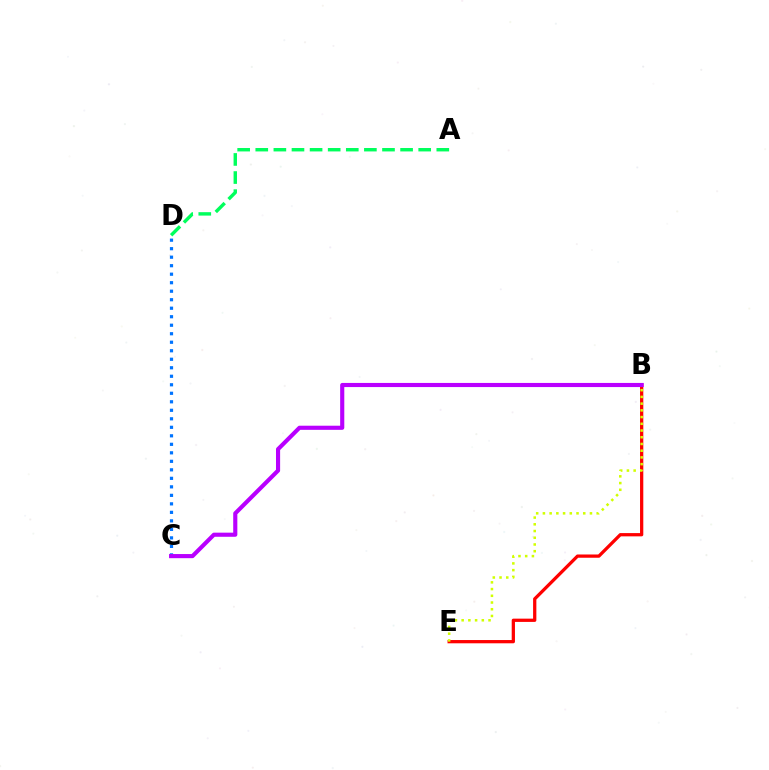{('A', 'D'): [{'color': '#00ff5c', 'line_style': 'dashed', 'thickness': 2.46}], ('B', 'E'): [{'color': '#ff0000', 'line_style': 'solid', 'thickness': 2.35}, {'color': '#d1ff00', 'line_style': 'dotted', 'thickness': 1.83}], ('C', 'D'): [{'color': '#0074ff', 'line_style': 'dotted', 'thickness': 2.31}], ('B', 'C'): [{'color': '#b900ff', 'line_style': 'solid', 'thickness': 2.97}]}